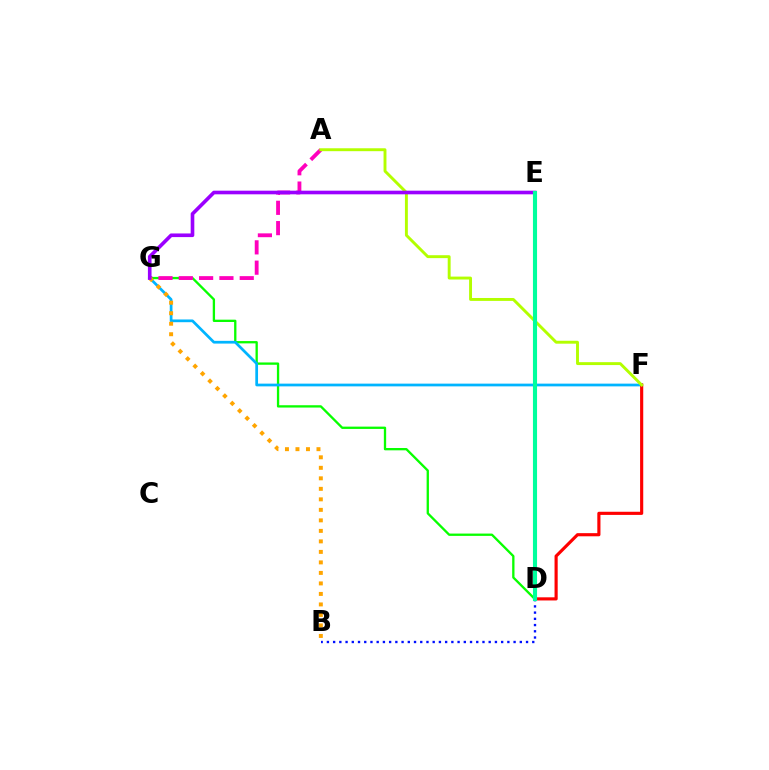{('D', 'G'): [{'color': '#08ff00', 'line_style': 'solid', 'thickness': 1.67}], ('B', 'D'): [{'color': '#0010ff', 'line_style': 'dotted', 'thickness': 1.69}], ('F', 'G'): [{'color': '#00b5ff', 'line_style': 'solid', 'thickness': 1.97}], ('A', 'G'): [{'color': '#ff00bd', 'line_style': 'dashed', 'thickness': 2.76}], ('B', 'G'): [{'color': '#ffa500', 'line_style': 'dotted', 'thickness': 2.86}], ('D', 'F'): [{'color': '#ff0000', 'line_style': 'solid', 'thickness': 2.26}], ('A', 'F'): [{'color': '#b3ff00', 'line_style': 'solid', 'thickness': 2.1}], ('E', 'G'): [{'color': '#9b00ff', 'line_style': 'solid', 'thickness': 2.62}], ('D', 'E'): [{'color': '#00ff9d', 'line_style': 'solid', 'thickness': 2.96}]}